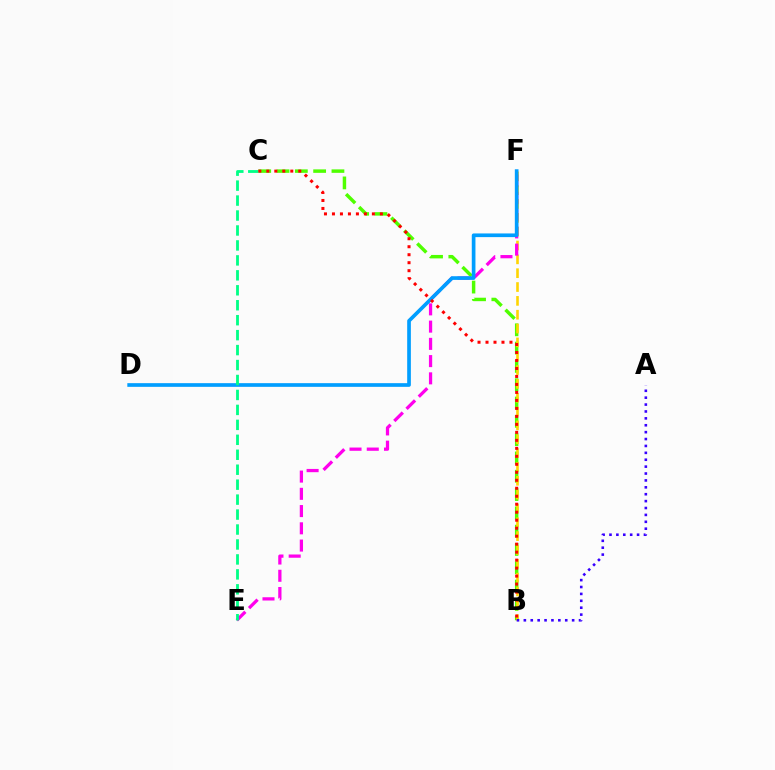{('B', 'C'): [{'color': '#4fff00', 'line_style': 'dashed', 'thickness': 2.49}, {'color': '#ff0000', 'line_style': 'dotted', 'thickness': 2.17}], ('B', 'F'): [{'color': '#ffd500', 'line_style': 'dashed', 'thickness': 1.88}], ('A', 'B'): [{'color': '#3700ff', 'line_style': 'dotted', 'thickness': 1.87}], ('E', 'F'): [{'color': '#ff00ed', 'line_style': 'dashed', 'thickness': 2.34}], ('D', 'F'): [{'color': '#009eff', 'line_style': 'solid', 'thickness': 2.65}], ('C', 'E'): [{'color': '#00ff86', 'line_style': 'dashed', 'thickness': 2.03}]}